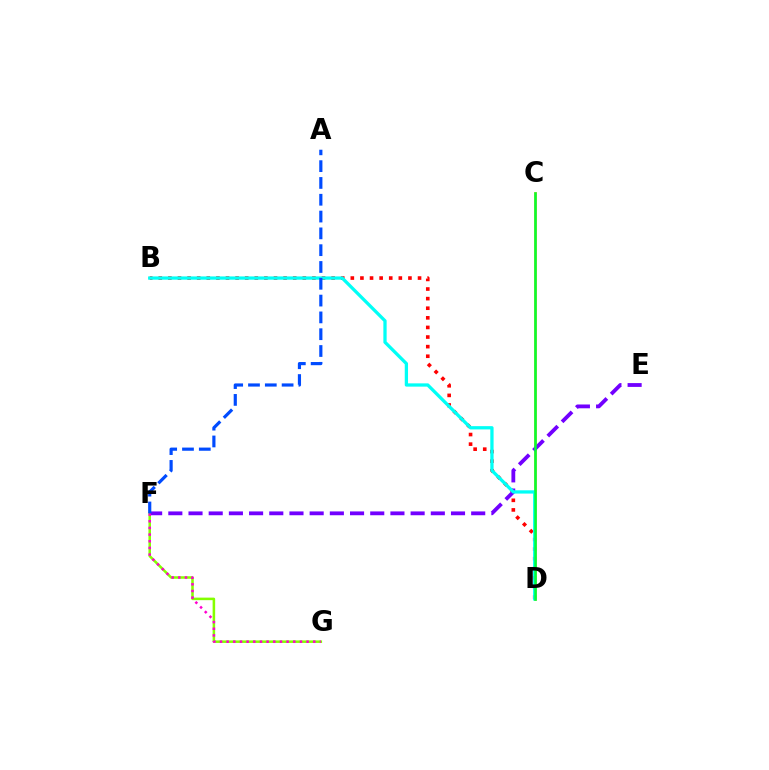{('B', 'D'): [{'color': '#ff0000', 'line_style': 'dotted', 'thickness': 2.61}, {'color': '#00fff6', 'line_style': 'solid', 'thickness': 2.36}], ('F', 'G'): [{'color': '#84ff00', 'line_style': 'solid', 'thickness': 1.83}, {'color': '#ff00cf', 'line_style': 'dotted', 'thickness': 1.81}], ('C', 'D'): [{'color': '#ffbd00', 'line_style': 'solid', 'thickness': 1.96}, {'color': '#00ff39', 'line_style': 'solid', 'thickness': 1.8}], ('E', 'F'): [{'color': '#7200ff', 'line_style': 'dashed', 'thickness': 2.74}], ('A', 'F'): [{'color': '#004bff', 'line_style': 'dashed', 'thickness': 2.28}]}